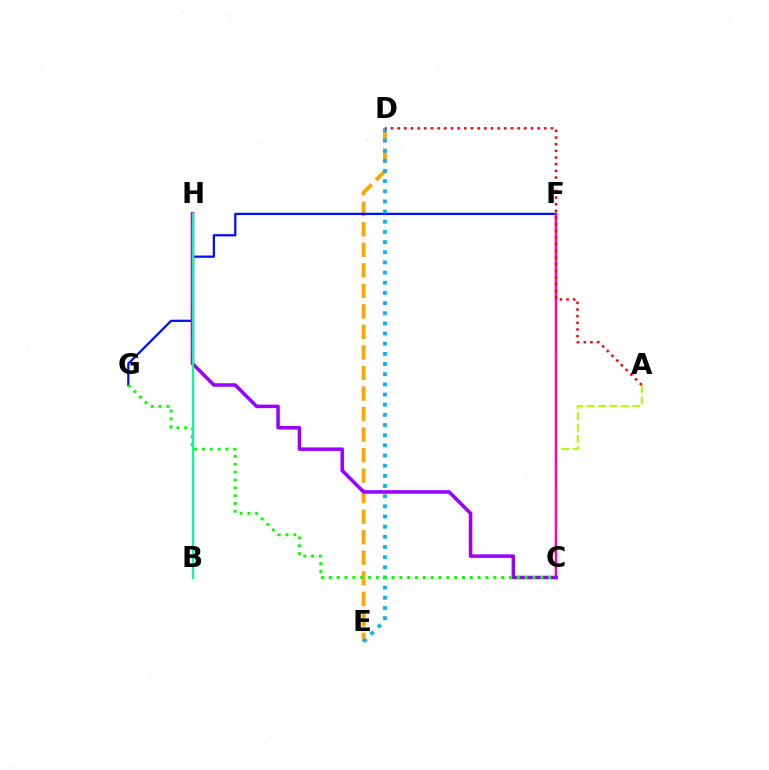{('A', 'C'): [{'color': '#b3ff00', 'line_style': 'dashed', 'thickness': 1.55}], ('D', 'E'): [{'color': '#ffa500', 'line_style': 'dashed', 'thickness': 2.79}, {'color': '#00b5ff', 'line_style': 'dotted', 'thickness': 2.76}], ('F', 'G'): [{'color': '#0010ff', 'line_style': 'solid', 'thickness': 1.64}], ('C', 'F'): [{'color': '#ff00bd', 'line_style': 'solid', 'thickness': 1.79}], ('C', 'H'): [{'color': '#9b00ff', 'line_style': 'solid', 'thickness': 2.54}], ('C', 'G'): [{'color': '#08ff00', 'line_style': 'dotted', 'thickness': 2.13}], ('B', 'H'): [{'color': '#00ff9d', 'line_style': 'solid', 'thickness': 1.59}], ('A', 'D'): [{'color': '#ff0000', 'line_style': 'dotted', 'thickness': 1.81}]}